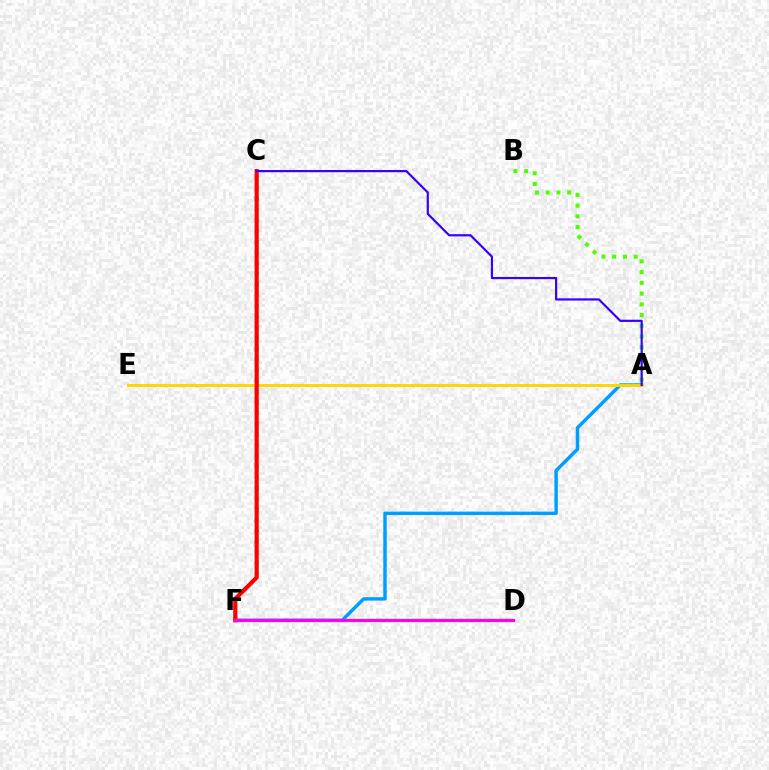{('A', 'B'): [{'color': '#4fff00', 'line_style': 'dotted', 'thickness': 2.92}], ('A', 'F'): [{'color': '#009eff', 'line_style': 'solid', 'thickness': 2.47}], ('A', 'E'): [{'color': '#ffd500', 'line_style': 'solid', 'thickness': 2.08}], ('C', 'F'): [{'color': '#00ff86', 'line_style': 'dotted', 'thickness': 2.91}, {'color': '#ff0000', 'line_style': 'solid', 'thickness': 2.98}], ('D', 'F'): [{'color': '#ff00ed', 'line_style': 'solid', 'thickness': 2.3}], ('A', 'C'): [{'color': '#3700ff', 'line_style': 'solid', 'thickness': 1.58}]}